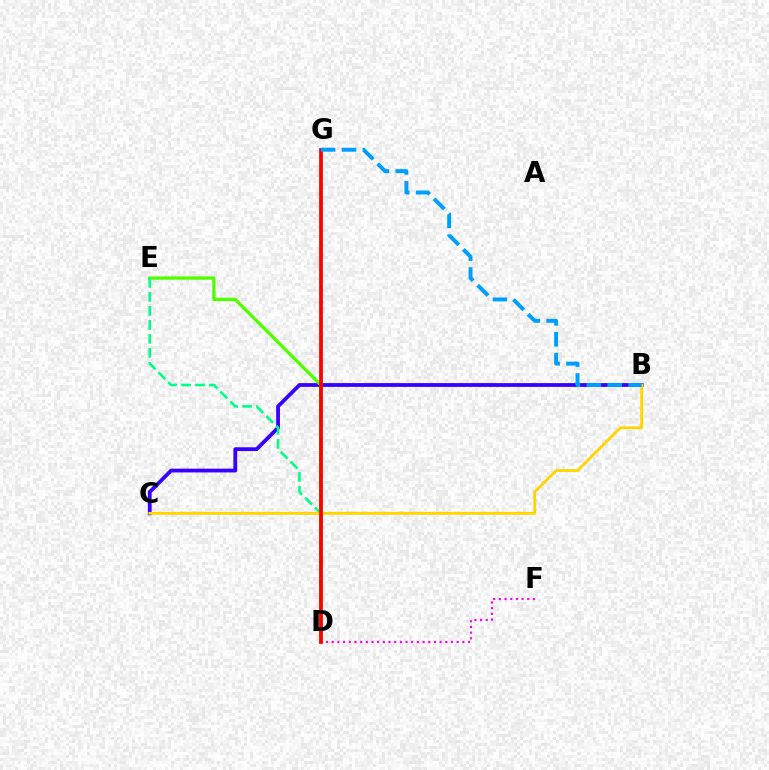{('B', 'C'): [{'color': '#3700ff', 'line_style': 'solid', 'thickness': 2.73}, {'color': '#ffd500', 'line_style': 'solid', 'thickness': 2.02}], ('D', 'F'): [{'color': '#ff00ed', 'line_style': 'dotted', 'thickness': 1.54}], ('D', 'E'): [{'color': '#4fff00', 'line_style': 'solid', 'thickness': 2.38}, {'color': '#00ff86', 'line_style': 'dashed', 'thickness': 1.9}], ('D', 'G'): [{'color': '#ff0000', 'line_style': 'solid', 'thickness': 2.7}], ('B', 'G'): [{'color': '#009eff', 'line_style': 'dashed', 'thickness': 2.84}]}